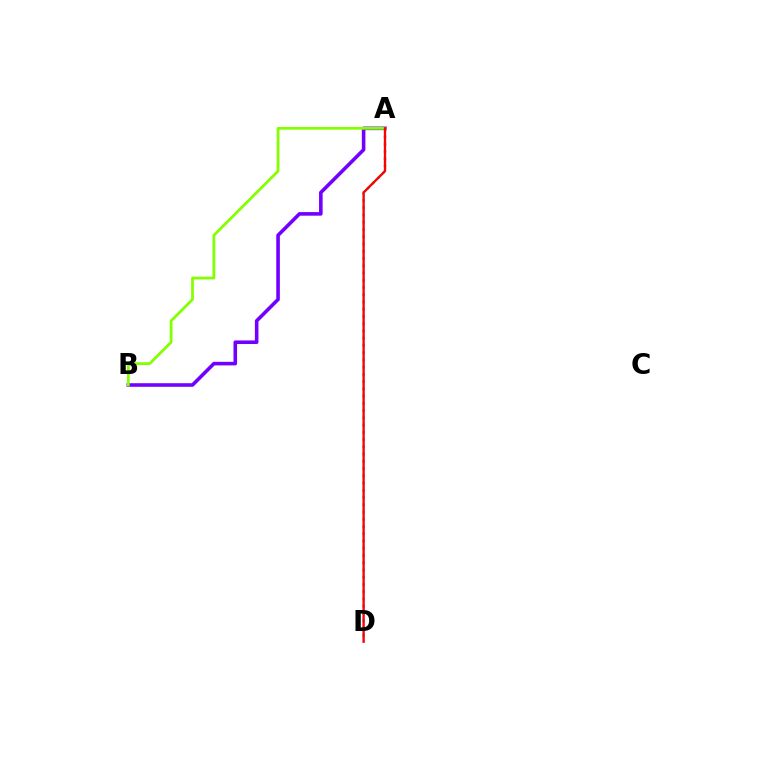{('A', 'B'): [{'color': '#7200ff', 'line_style': 'solid', 'thickness': 2.58}, {'color': '#84ff00', 'line_style': 'solid', 'thickness': 1.99}], ('A', 'D'): [{'color': '#00fff6', 'line_style': 'dotted', 'thickness': 1.97}, {'color': '#ff0000', 'line_style': 'solid', 'thickness': 1.7}]}